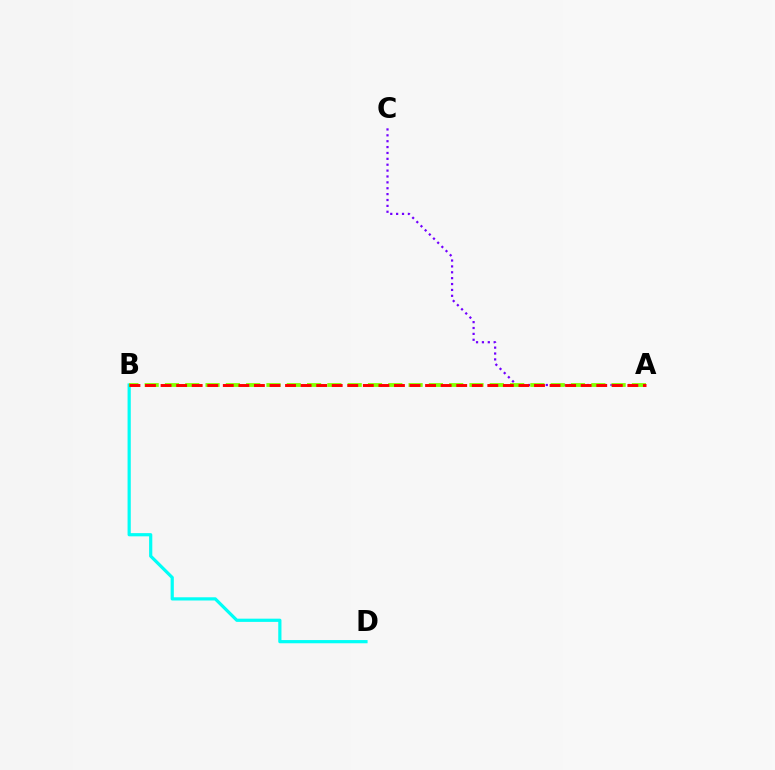{('B', 'D'): [{'color': '#00fff6', 'line_style': 'solid', 'thickness': 2.31}], ('A', 'C'): [{'color': '#7200ff', 'line_style': 'dotted', 'thickness': 1.6}], ('A', 'B'): [{'color': '#84ff00', 'line_style': 'dashed', 'thickness': 2.76}, {'color': '#ff0000', 'line_style': 'dashed', 'thickness': 2.11}]}